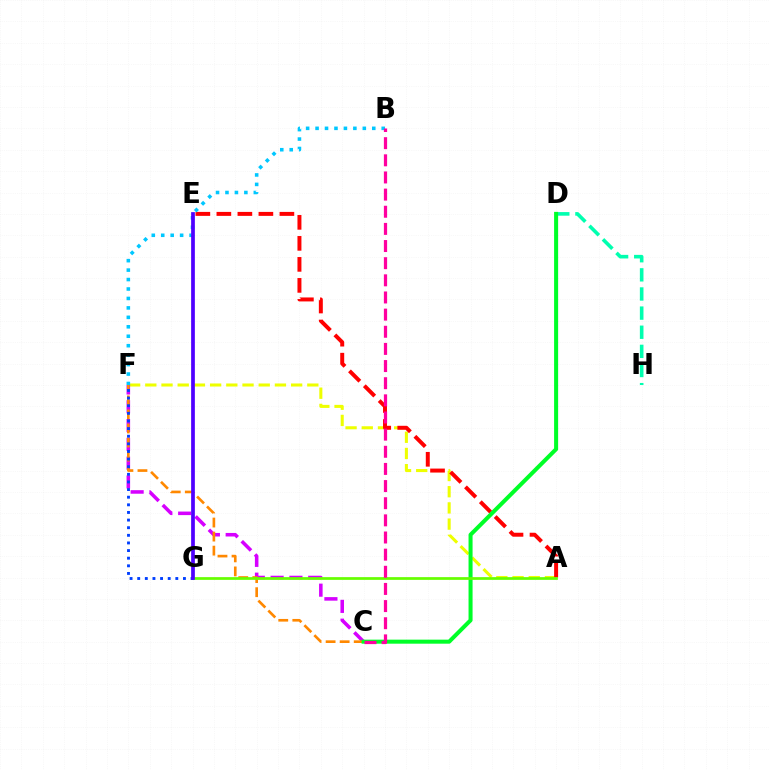{('A', 'F'): [{'color': '#eeff00', 'line_style': 'dashed', 'thickness': 2.2}], ('D', 'H'): [{'color': '#00ffaf', 'line_style': 'dashed', 'thickness': 2.6}], ('C', 'F'): [{'color': '#d600ff', 'line_style': 'dashed', 'thickness': 2.55}, {'color': '#ff8800', 'line_style': 'dashed', 'thickness': 1.91}], ('A', 'E'): [{'color': '#ff0000', 'line_style': 'dashed', 'thickness': 2.85}], ('B', 'F'): [{'color': '#00c7ff', 'line_style': 'dotted', 'thickness': 2.57}], ('C', 'D'): [{'color': '#00ff27', 'line_style': 'solid', 'thickness': 2.9}], ('A', 'G'): [{'color': '#66ff00', 'line_style': 'solid', 'thickness': 1.96}], ('F', 'G'): [{'color': '#003fff', 'line_style': 'dotted', 'thickness': 2.07}], ('B', 'C'): [{'color': '#ff00a0', 'line_style': 'dashed', 'thickness': 2.33}], ('E', 'G'): [{'color': '#4f00ff', 'line_style': 'solid', 'thickness': 2.68}]}